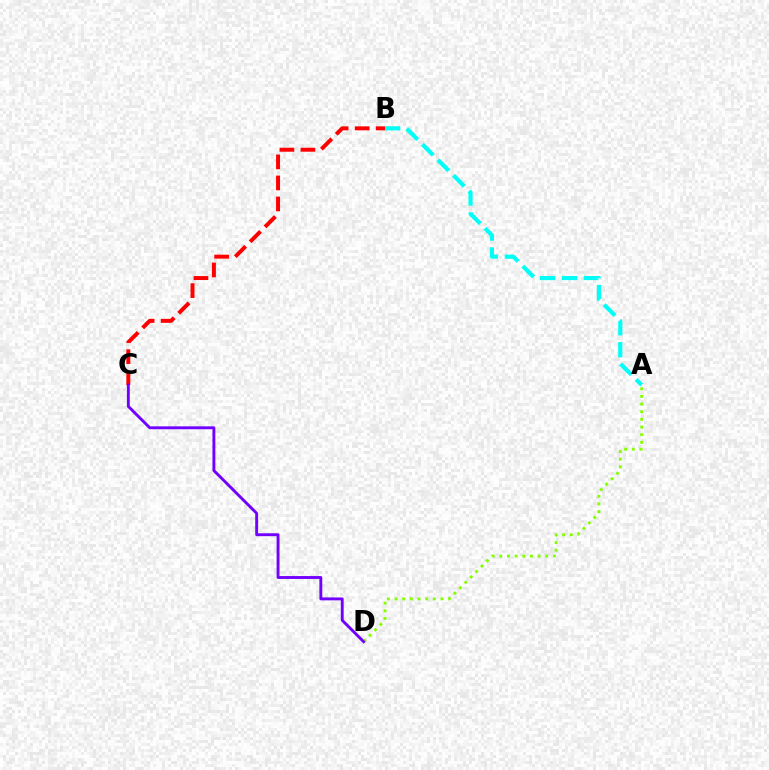{('A', 'B'): [{'color': '#00fff6', 'line_style': 'dashed', 'thickness': 2.99}], ('A', 'D'): [{'color': '#84ff00', 'line_style': 'dotted', 'thickness': 2.08}], ('B', 'C'): [{'color': '#ff0000', 'line_style': 'dashed', 'thickness': 2.86}], ('C', 'D'): [{'color': '#7200ff', 'line_style': 'solid', 'thickness': 2.08}]}